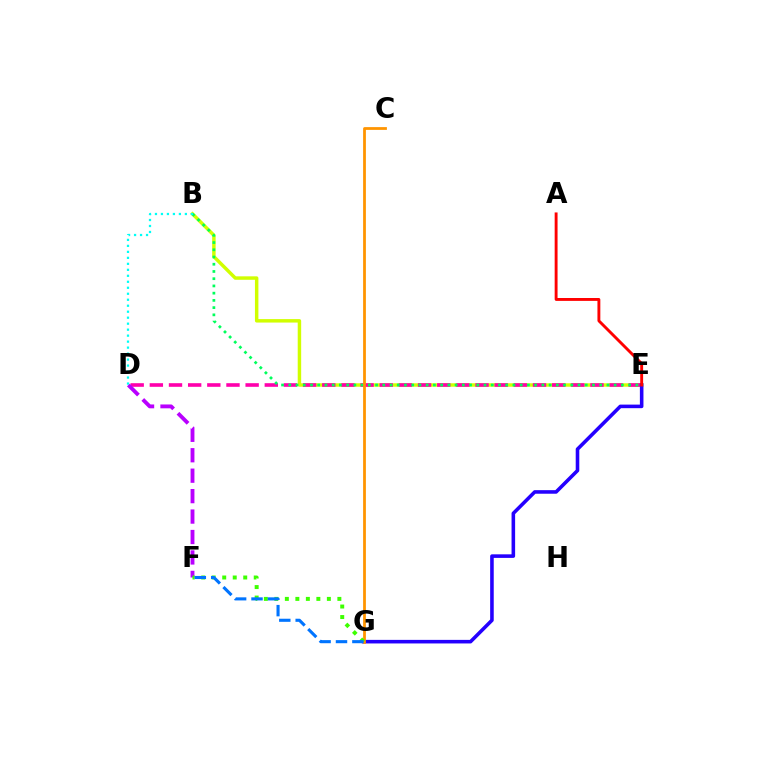{('B', 'E'): [{'color': '#d1ff00', 'line_style': 'solid', 'thickness': 2.49}, {'color': '#00ff5c', 'line_style': 'dotted', 'thickness': 1.96}], ('D', 'E'): [{'color': '#ff00ac', 'line_style': 'dashed', 'thickness': 2.6}], ('E', 'G'): [{'color': '#2500ff', 'line_style': 'solid', 'thickness': 2.57}], ('A', 'E'): [{'color': '#ff0000', 'line_style': 'solid', 'thickness': 2.08}], ('D', 'F'): [{'color': '#b900ff', 'line_style': 'dashed', 'thickness': 2.78}], ('C', 'G'): [{'color': '#ff9400', 'line_style': 'solid', 'thickness': 2.0}], ('F', 'G'): [{'color': '#3dff00', 'line_style': 'dotted', 'thickness': 2.85}, {'color': '#0074ff', 'line_style': 'dashed', 'thickness': 2.23}], ('B', 'D'): [{'color': '#00fff6', 'line_style': 'dotted', 'thickness': 1.63}]}